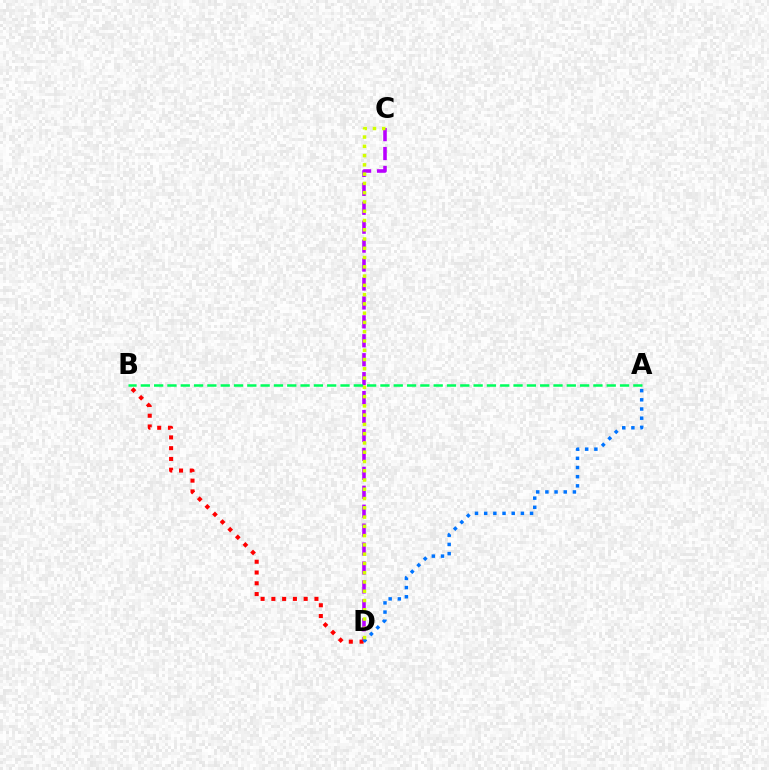{('C', 'D'): [{'color': '#b900ff', 'line_style': 'dashed', 'thickness': 2.57}, {'color': '#d1ff00', 'line_style': 'dotted', 'thickness': 2.52}], ('B', 'D'): [{'color': '#ff0000', 'line_style': 'dotted', 'thickness': 2.93}], ('A', 'D'): [{'color': '#0074ff', 'line_style': 'dotted', 'thickness': 2.49}], ('A', 'B'): [{'color': '#00ff5c', 'line_style': 'dashed', 'thickness': 1.81}]}